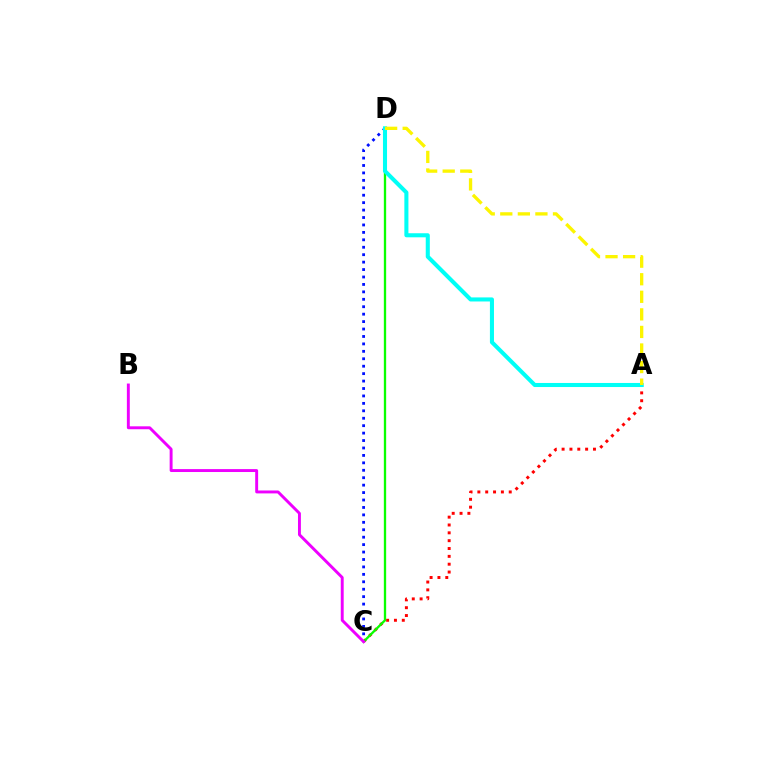{('C', 'D'): [{'color': '#0010ff', 'line_style': 'dotted', 'thickness': 2.02}, {'color': '#08ff00', 'line_style': 'solid', 'thickness': 1.67}], ('A', 'C'): [{'color': '#ff0000', 'line_style': 'dotted', 'thickness': 2.13}], ('B', 'C'): [{'color': '#ee00ff', 'line_style': 'solid', 'thickness': 2.1}], ('A', 'D'): [{'color': '#00fff6', 'line_style': 'solid', 'thickness': 2.92}, {'color': '#fcf500', 'line_style': 'dashed', 'thickness': 2.39}]}